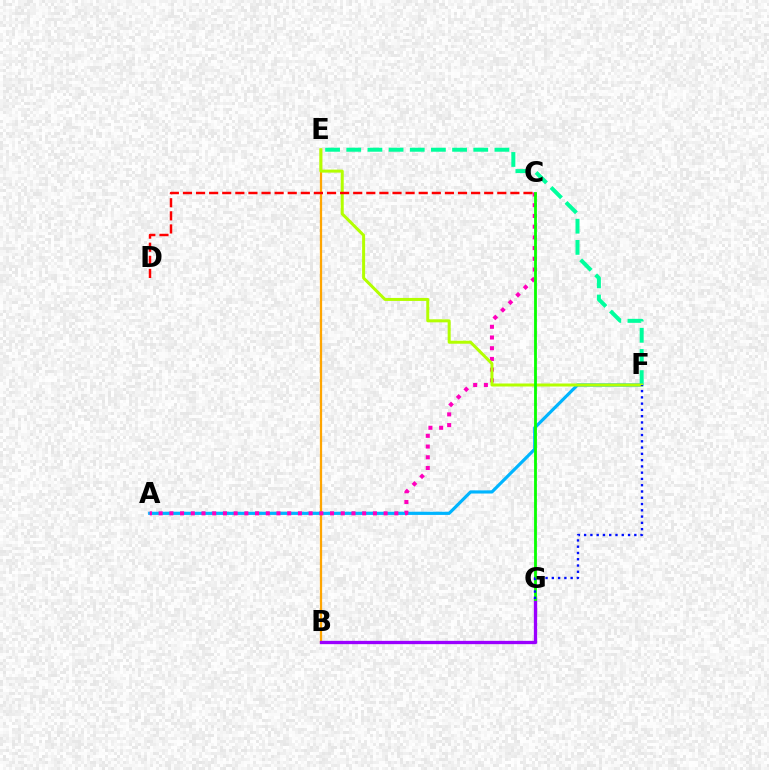{('B', 'E'): [{'color': '#ffa500', 'line_style': 'solid', 'thickness': 1.63}], ('E', 'F'): [{'color': '#00ff9d', 'line_style': 'dashed', 'thickness': 2.88}, {'color': '#b3ff00', 'line_style': 'solid', 'thickness': 2.16}], ('B', 'G'): [{'color': '#9b00ff', 'line_style': 'solid', 'thickness': 2.38}], ('A', 'F'): [{'color': '#00b5ff', 'line_style': 'solid', 'thickness': 2.28}], ('A', 'C'): [{'color': '#ff00bd', 'line_style': 'dotted', 'thickness': 2.91}], ('C', 'D'): [{'color': '#ff0000', 'line_style': 'dashed', 'thickness': 1.78}], ('C', 'G'): [{'color': '#08ff00', 'line_style': 'solid', 'thickness': 2.02}], ('F', 'G'): [{'color': '#0010ff', 'line_style': 'dotted', 'thickness': 1.7}]}